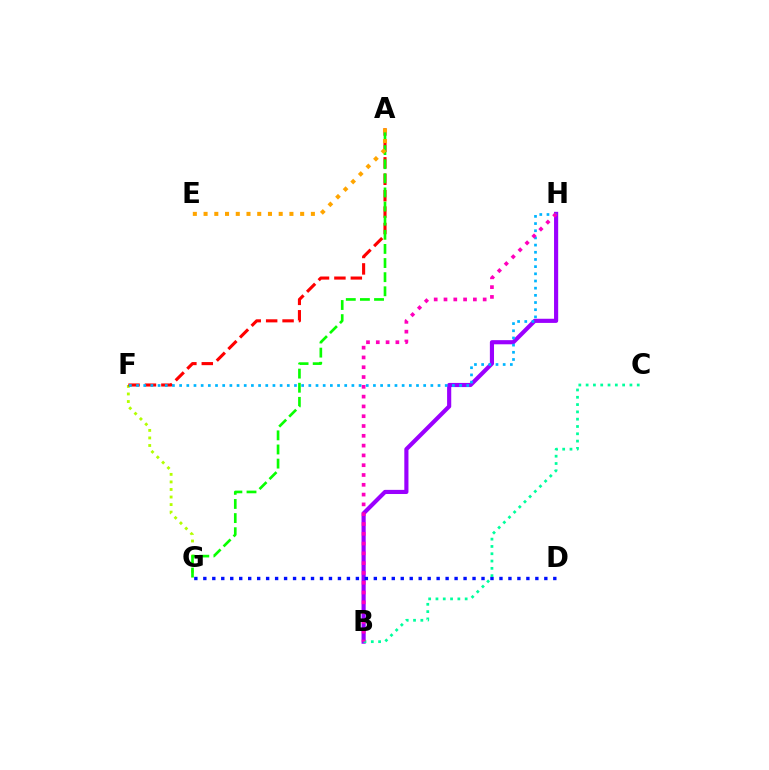{('B', 'H'): [{'color': '#9b00ff', 'line_style': 'solid', 'thickness': 2.98}, {'color': '#ff00bd', 'line_style': 'dotted', 'thickness': 2.66}], ('F', 'G'): [{'color': '#b3ff00', 'line_style': 'dotted', 'thickness': 2.05}], ('A', 'F'): [{'color': '#ff0000', 'line_style': 'dashed', 'thickness': 2.23}], ('D', 'G'): [{'color': '#0010ff', 'line_style': 'dotted', 'thickness': 2.44}], ('B', 'C'): [{'color': '#00ff9d', 'line_style': 'dotted', 'thickness': 1.98}], ('F', 'H'): [{'color': '#00b5ff', 'line_style': 'dotted', 'thickness': 1.95}], ('A', 'G'): [{'color': '#08ff00', 'line_style': 'dashed', 'thickness': 1.92}], ('A', 'E'): [{'color': '#ffa500', 'line_style': 'dotted', 'thickness': 2.92}]}